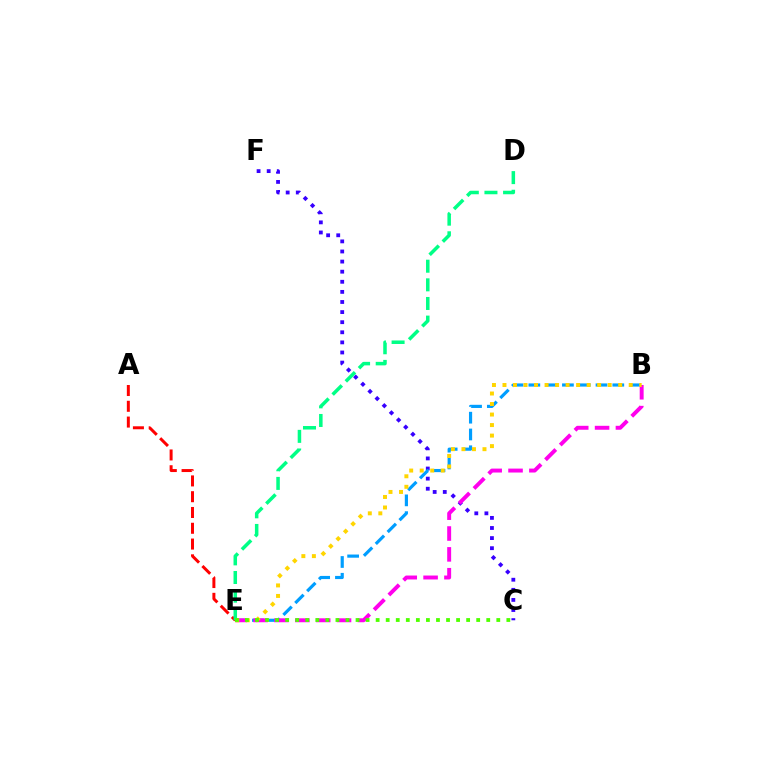{('C', 'F'): [{'color': '#3700ff', 'line_style': 'dotted', 'thickness': 2.74}], ('B', 'E'): [{'color': '#009eff', 'line_style': 'dashed', 'thickness': 2.28}, {'color': '#ff00ed', 'line_style': 'dashed', 'thickness': 2.83}, {'color': '#ffd500', 'line_style': 'dotted', 'thickness': 2.86}], ('A', 'E'): [{'color': '#ff0000', 'line_style': 'dashed', 'thickness': 2.14}], ('D', 'E'): [{'color': '#00ff86', 'line_style': 'dashed', 'thickness': 2.53}], ('C', 'E'): [{'color': '#4fff00', 'line_style': 'dotted', 'thickness': 2.73}]}